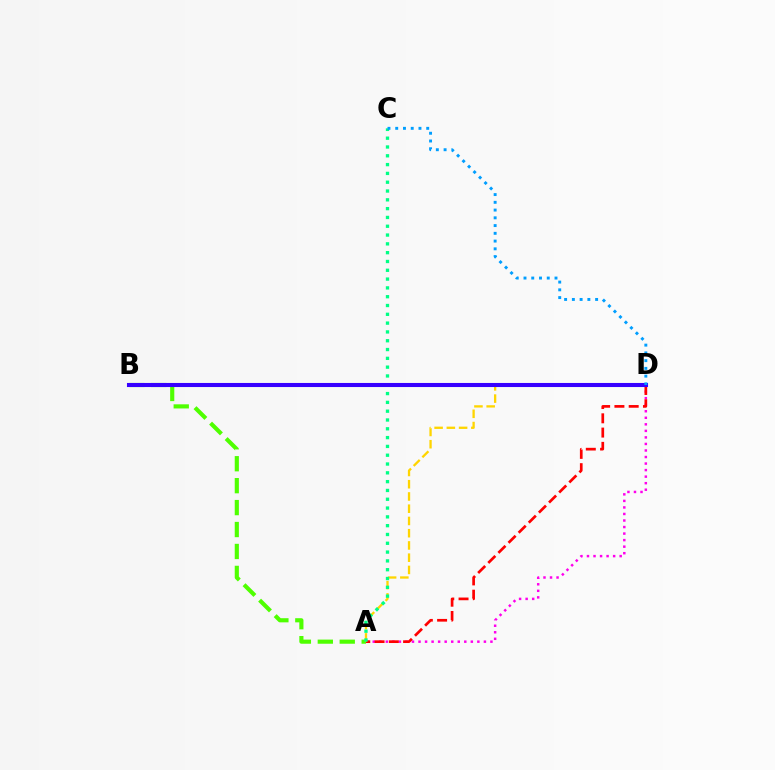{('A', 'D'): [{'color': '#ff00ed', 'line_style': 'dotted', 'thickness': 1.78}, {'color': '#ff0000', 'line_style': 'dashed', 'thickness': 1.94}, {'color': '#ffd500', 'line_style': 'dashed', 'thickness': 1.66}], ('A', 'B'): [{'color': '#4fff00', 'line_style': 'dashed', 'thickness': 2.98}], ('A', 'C'): [{'color': '#00ff86', 'line_style': 'dotted', 'thickness': 2.39}], ('B', 'D'): [{'color': '#3700ff', 'line_style': 'solid', 'thickness': 2.94}], ('C', 'D'): [{'color': '#009eff', 'line_style': 'dotted', 'thickness': 2.11}]}